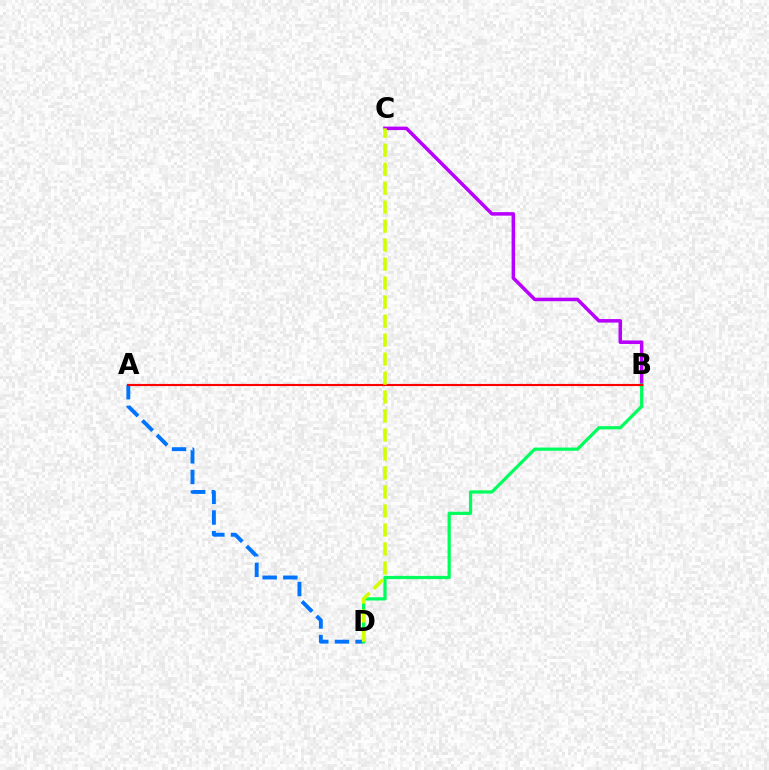{('A', 'D'): [{'color': '#0074ff', 'line_style': 'dashed', 'thickness': 2.8}], ('B', 'C'): [{'color': '#b900ff', 'line_style': 'solid', 'thickness': 2.53}], ('B', 'D'): [{'color': '#00ff5c', 'line_style': 'solid', 'thickness': 2.32}], ('A', 'B'): [{'color': '#ff0000', 'line_style': 'solid', 'thickness': 1.53}], ('C', 'D'): [{'color': '#d1ff00', 'line_style': 'dashed', 'thickness': 2.58}]}